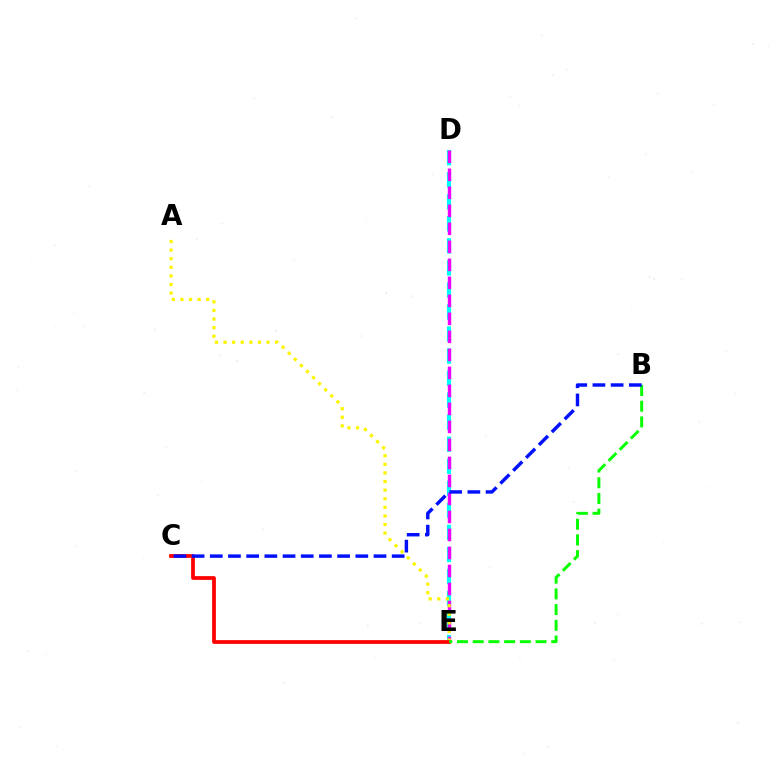{('D', 'E'): [{'color': '#00fff6', 'line_style': 'dashed', 'thickness': 2.99}, {'color': '#ee00ff', 'line_style': 'dashed', 'thickness': 2.45}], ('A', 'E'): [{'color': '#fcf500', 'line_style': 'dotted', 'thickness': 2.33}], ('C', 'E'): [{'color': '#ff0000', 'line_style': 'solid', 'thickness': 2.7}], ('B', 'E'): [{'color': '#08ff00', 'line_style': 'dashed', 'thickness': 2.13}], ('B', 'C'): [{'color': '#0010ff', 'line_style': 'dashed', 'thickness': 2.47}]}